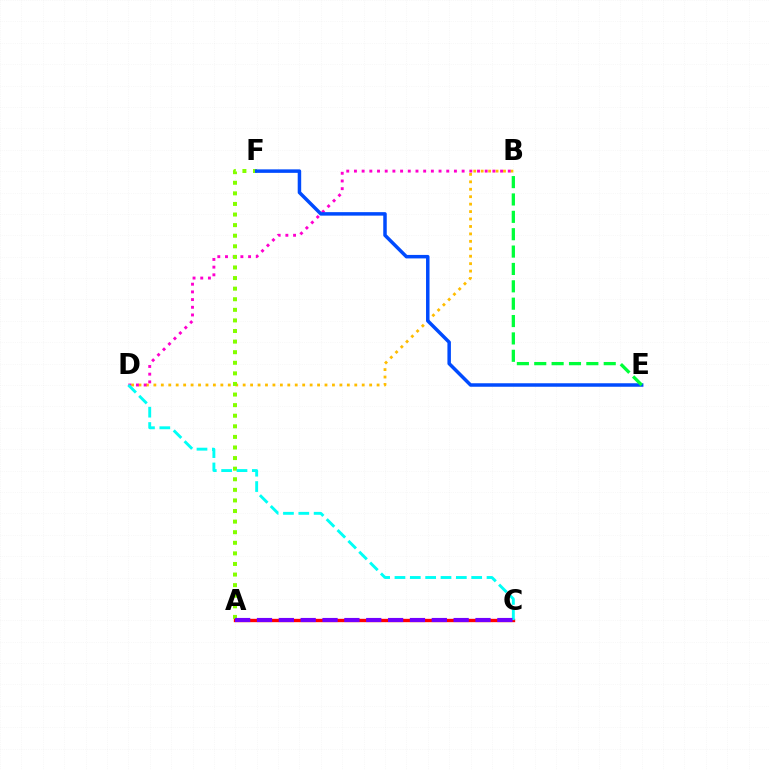{('B', 'D'): [{'color': '#ffbd00', 'line_style': 'dotted', 'thickness': 2.02}, {'color': '#ff00cf', 'line_style': 'dotted', 'thickness': 2.09}], ('A', 'F'): [{'color': '#84ff00', 'line_style': 'dotted', 'thickness': 2.88}], ('A', 'C'): [{'color': '#ff0000', 'line_style': 'solid', 'thickness': 2.41}, {'color': '#7200ff', 'line_style': 'dashed', 'thickness': 2.97}], ('C', 'D'): [{'color': '#00fff6', 'line_style': 'dashed', 'thickness': 2.08}], ('E', 'F'): [{'color': '#004bff', 'line_style': 'solid', 'thickness': 2.51}], ('B', 'E'): [{'color': '#00ff39', 'line_style': 'dashed', 'thickness': 2.36}]}